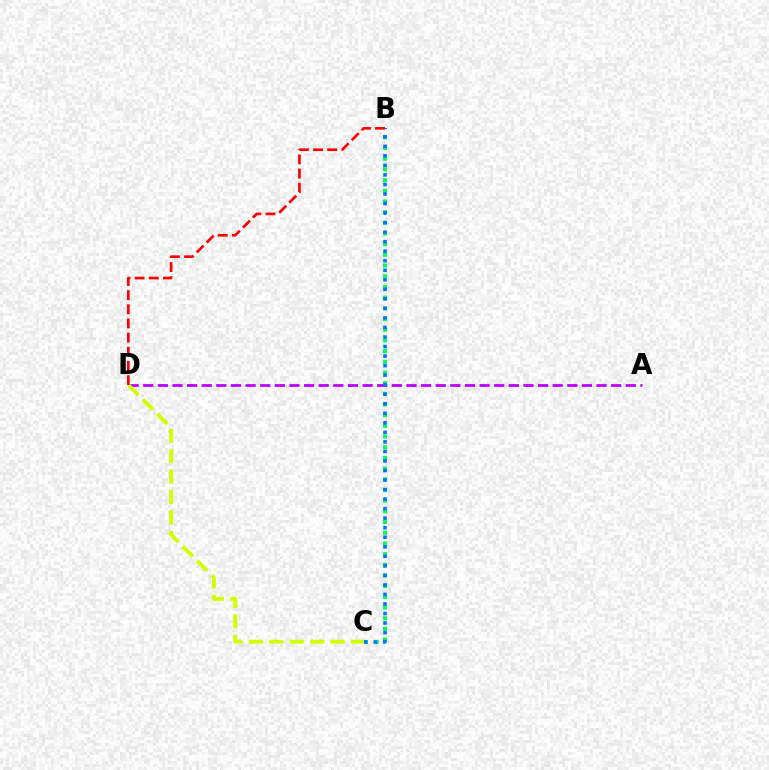{('A', 'D'): [{'color': '#b900ff', 'line_style': 'dashed', 'thickness': 1.99}], ('C', 'D'): [{'color': '#d1ff00', 'line_style': 'dashed', 'thickness': 2.78}], ('B', 'C'): [{'color': '#00ff5c', 'line_style': 'dotted', 'thickness': 2.9}, {'color': '#0074ff', 'line_style': 'dotted', 'thickness': 2.59}], ('B', 'D'): [{'color': '#ff0000', 'line_style': 'dashed', 'thickness': 1.92}]}